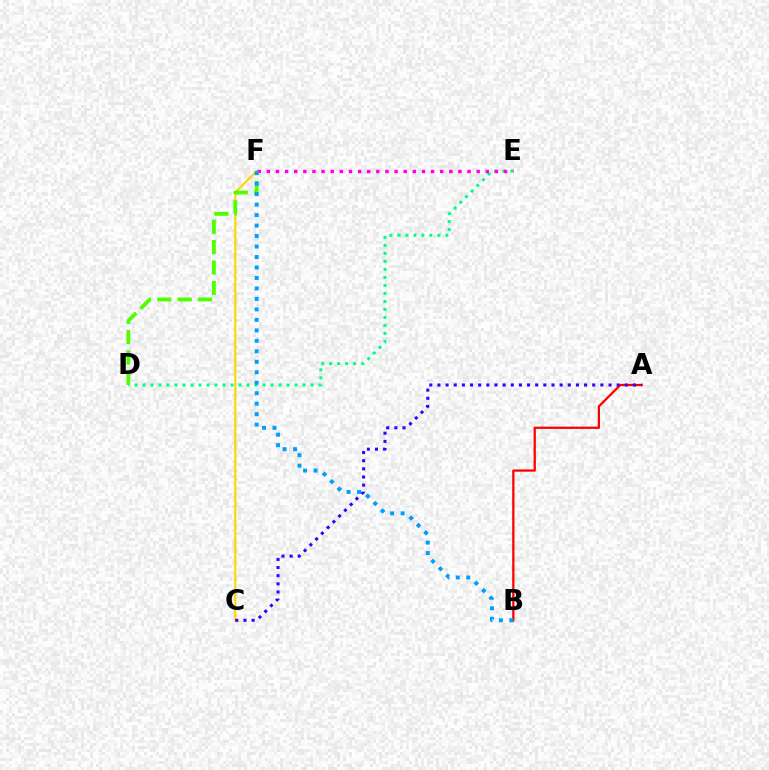{('A', 'B'): [{'color': '#ff0000', 'line_style': 'solid', 'thickness': 1.62}], ('C', 'F'): [{'color': '#ffd500', 'line_style': 'solid', 'thickness': 1.53}], ('D', 'E'): [{'color': '#00ff86', 'line_style': 'dotted', 'thickness': 2.17}], ('A', 'C'): [{'color': '#3700ff', 'line_style': 'dotted', 'thickness': 2.21}], ('E', 'F'): [{'color': '#ff00ed', 'line_style': 'dotted', 'thickness': 2.48}], ('D', 'F'): [{'color': '#4fff00', 'line_style': 'dashed', 'thickness': 2.77}], ('B', 'F'): [{'color': '#009eff', 'line_style': 'dotted', 'thickness': 2.85}]}